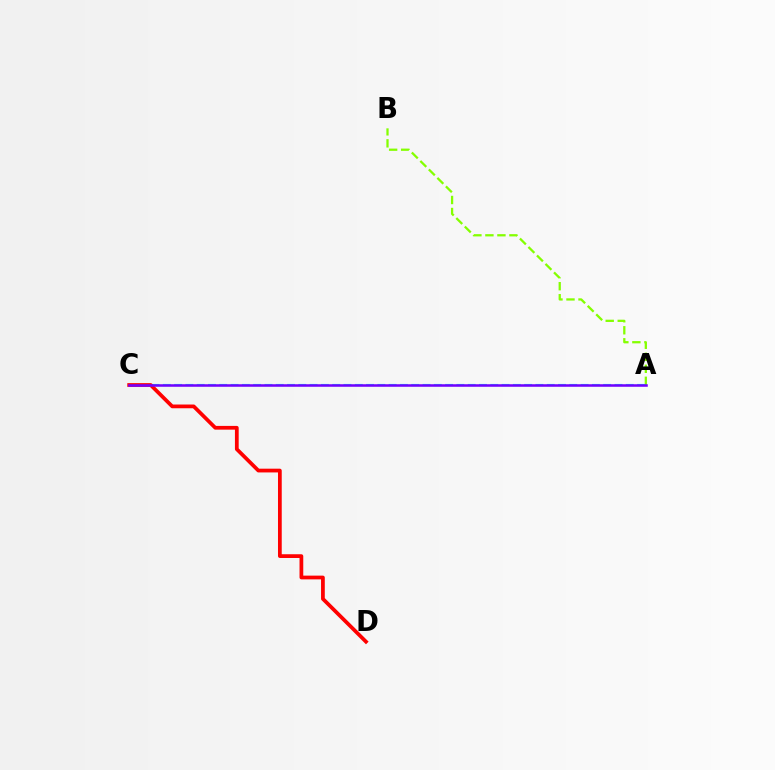{('A', 'B'): [{'color': '#84ff00', 'line_style': 'dashed', 'thickness': 1.63}], ('A', 'C'): [{'color': '#00fff6', 'line_style': 'dashed', 'thickness': 1.53}, {'color': '#7200ff', 'line_style': 'solid', 'thickness': 1.83}], ('C', 'D'): [{'color': '#ff0000', 'line_style': 'solid', 'thickness': 2.7}]}